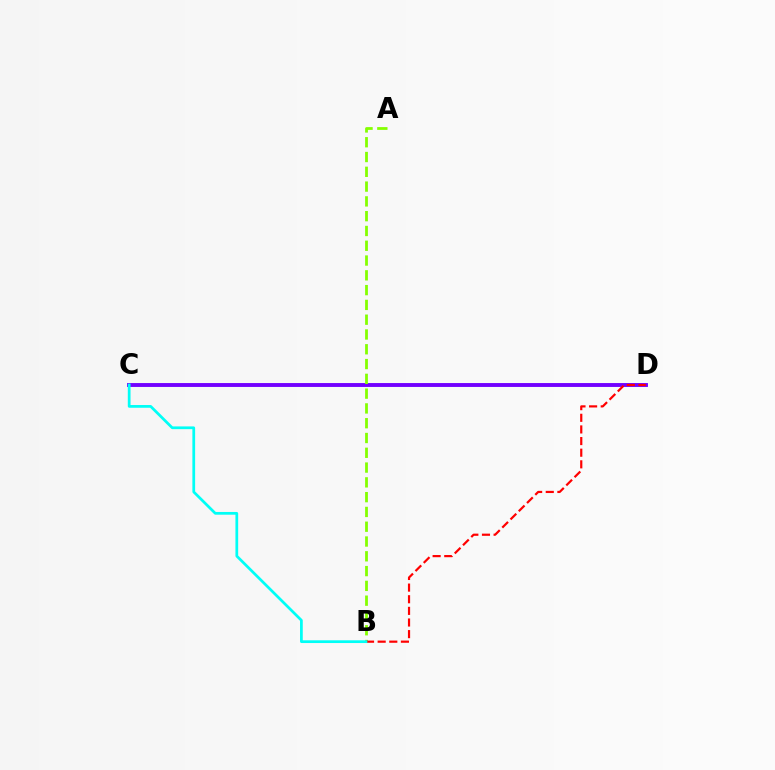{('C', 'D'): [{'color': '#7200ff', 'line_style': 'solid', 'thickness': 2.8}], ('A', 'B'): [{'color': '#84ff00', 'line_style': 'dashed', 'thickness': 2.01}], ('B', 'D'): [{'color': '#ff0000', 'line_style': 'dashed', 'thickness': 1.58}], ('B', 'C'): [{'color': '#00fff6', 'line_style': 'solid', 'thickness': 1.97}]}